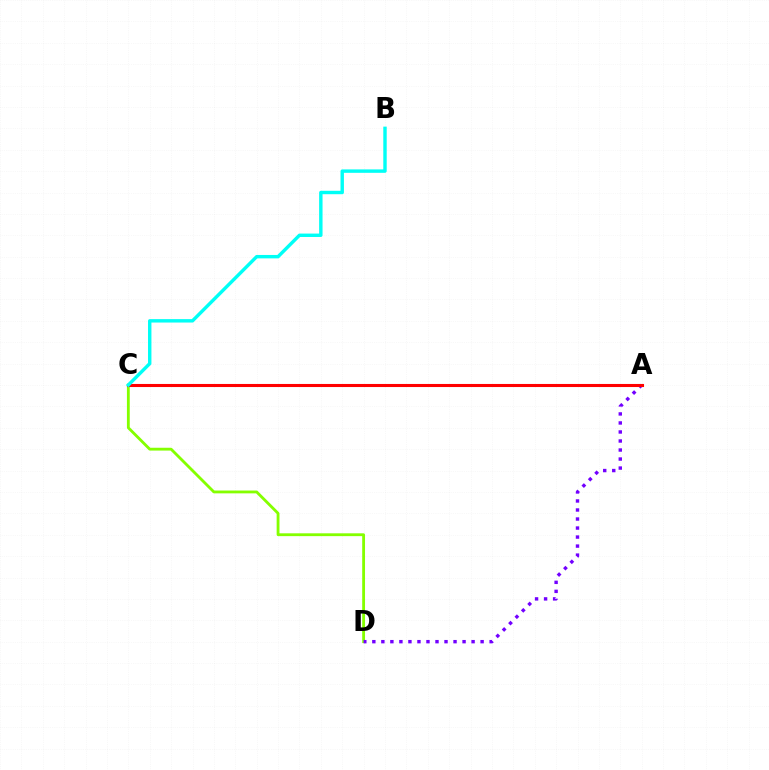{('C', 'D'): [{'color': '#84ff00', 'line_style': 'solid', 'thickness': 2.03}], ('A', 'D'): [{'color': '#7200ff', 'line_style': 'dotted', 'thickness': 2.45}], ('A', 'C'): [{'color': '#ff0000', 'line_style': 'solid', 'thickness': 2.22}], ('B', 'C'): [{'color': '#00fff6', 'line_style': 'solid', 'thickness': 2.46}]}